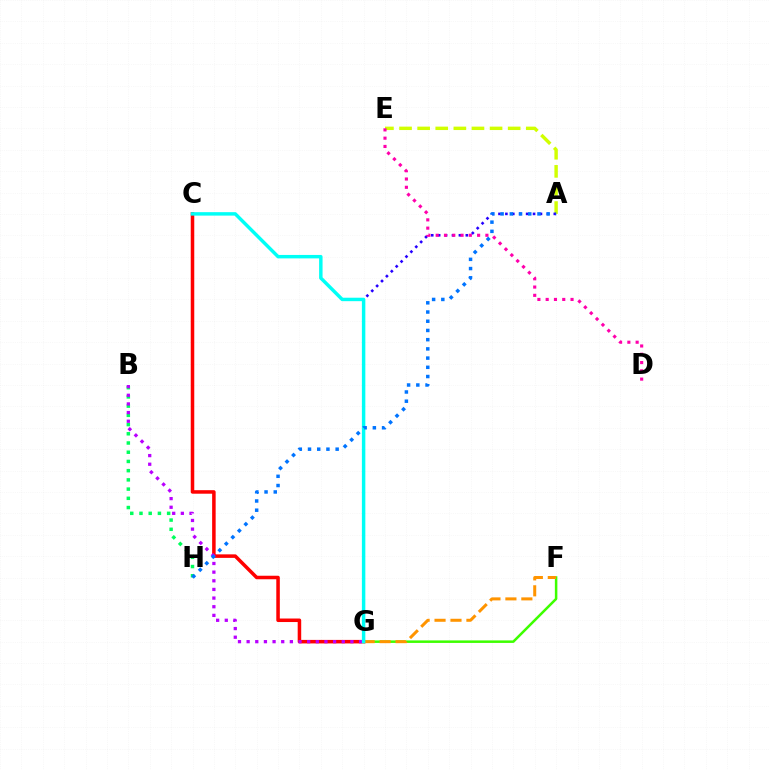{('A', 'E'): [{'color': '#d1ff00', 'line_style': 'dashed', 'thickness': 2.46}], ('F', 'G'): [{'color': '#3dff00', 'line_style': 'solid', 'thickness': 1.81}, {'color': '#ff9400', 'line_style': 'dashed', 'thickness': 2.17}], ('C', 'G'): [{'color': '#ff0000', 'line_style': 'solid', 'thickness': 2.54}, {'color': '#00fff6', 'line_style': 'solid', 'thickness': 2.48}], ('A', 'G'): [{'color': '#2500ff', 'line_style': 'dotted', 'thickness': 1.88}], ('B', 'H'): [{'color': '#00ff5c', 'line_style': 'dotted', 'thickness': 2.5}], ('B', 'G'): [{'color': '#b900ff', 'line_style': 'dotted', 'thickness': 2.35}], ('D', 'E'): [{'color': '#ff00ac', 'line_style': 'dotted', 'thickness': 2.25}], ('A', 'H'): [{'color': '#0074ff', 'line_style': 'dotted', 'thickness': 2.5}]}